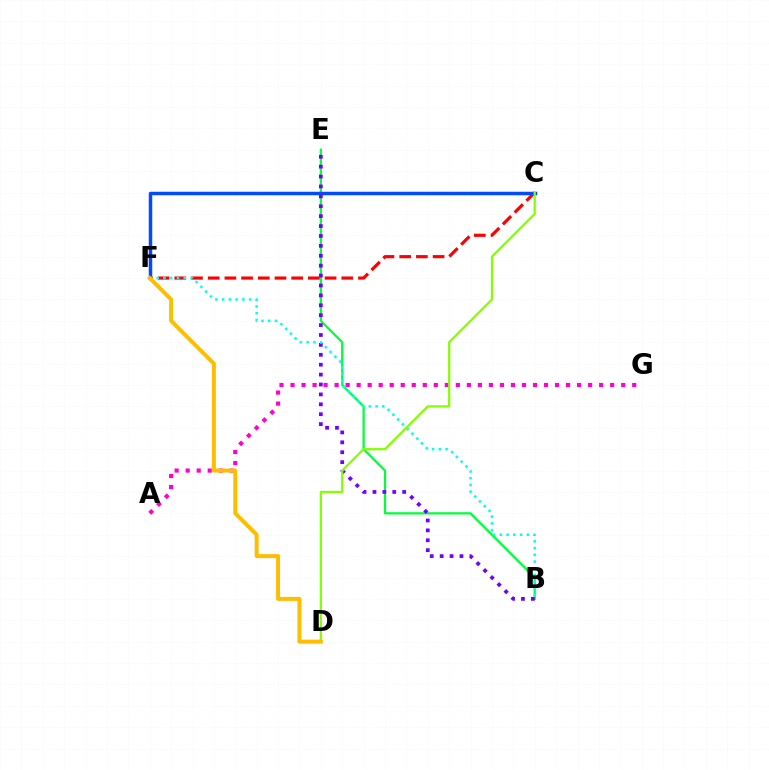{('B', 'E'): [{'color': '#00ff39', 'line_style': 'solid', 'thickness': 1.62}, {'color': '#7200ff', 'line_style': 'dotted', 'thickness': 2.69}], ('C', 'F'): [{'color': '#ff0000', 'line_style': 'dashed', 'thickness': 2.27}, {'color': '#004bff', 'line_style': 'solid', 'thickness': 2.51}], ('A', 'G'): [{'color': '#ff00cf', 'line_style': 'dotted', 'thickness': 2.99}], ('B', 'F'): [{'color': '#00fff6', 'line_style': 'dotted', 'thickness': 1.83}], ('C', 'D'): [{'color': '#84ff00', 'line_style': 'solid', 'thickness': 1.6}], ('D', 'F'): [{'color': '#ffbd00', 'line_style': 'solid', 'thickness': 2.86}]}